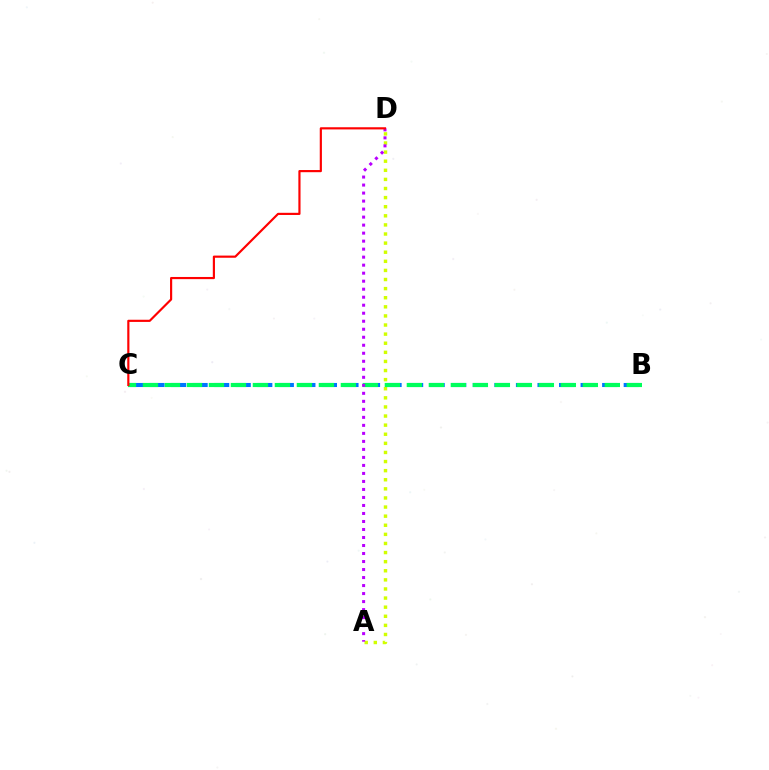{('A', 'D'): [{'color': '#d1ff00', 'line_style': 'dotted', 'thickness': 2.47}, {'color': '#b900ff', 'line_style': 'dotted', 'thickness': 2.18}], ('B', 'C'): [{'color': '#0074ff', 'line_style': 'dashed', 'thickness': 2.93}, {'color': '#00ff5c', 'line_style': 'dashed', 'thickness': 2.99}], ('C', 'D'): [{'color': '#ff0000', 'line_style': 'solid', 'thickness': 1.56}]}